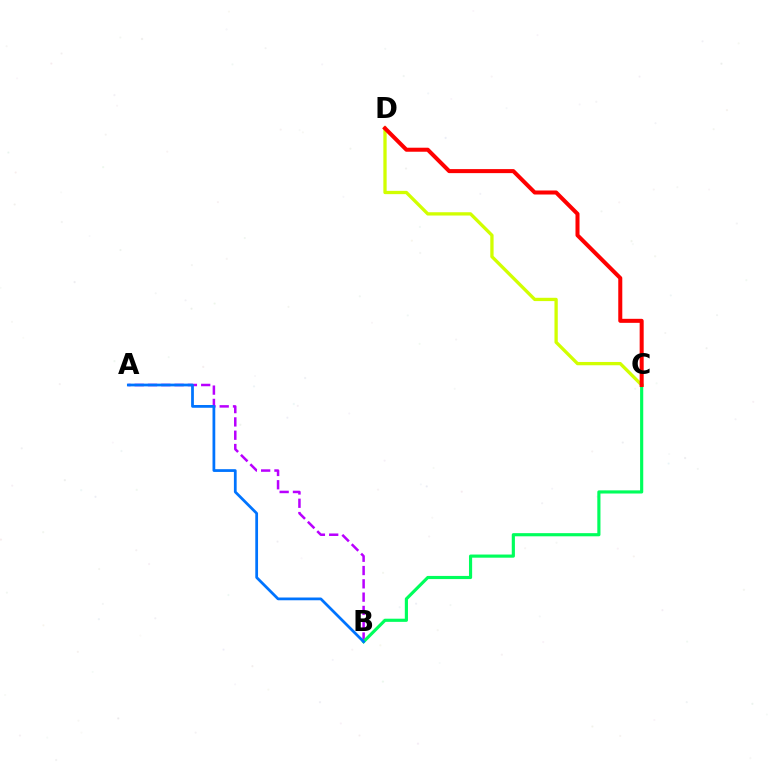{('A', 'B'): [{'color': '#b900ff', 'line_style': 'dashed', 'thickness': 1.81}, {'color': '#0074ff', 'line_style': 'solid', 'thickness': 1.98}], ('C', 'D'): [{'color': '#d1ff00', 'line_style': 'solid', 'thickness': 2.38}, {'color': '#ff0000', 'line_style': 'solid', 'thickness': 2.9}], ('B', 'C'): [{'color': '#00ff5c', 'line_style': 'solid', 'thickness': 2.27}]}